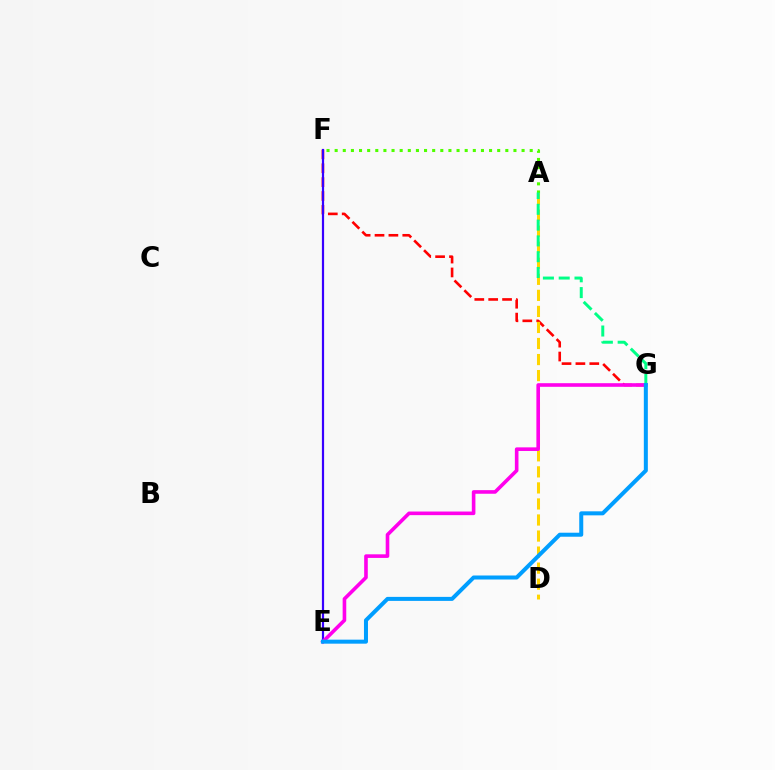{('A', 'F'): [{'color': '#4fff00', 'line_style': 'dotted', 'thickness': 2.21}], ('F', 'G'): [{'color': '#ff0000', 'line_style': 'dashed', 'thickness': 1.89}], ('E', 'F'): [{'color': '#3700ff', 'line_style': 'solid', 'thickness': 1.58}], ('A', 'D'): [{'color': '#ffd500', 'line_style': 'dashed', 'thickness': 2.18}], ('A', 'G'): [{'color': '#00ff86', 'line_style': 'dashed', 'thickness': 2.15}], ('E', 'G'): [{'color': '#ff00ed', 'line_style': 'solid', 'thickness': 2.6}, {'color': '#009eff', 'line_style': 'solid', 'thickness': 2.89}]}